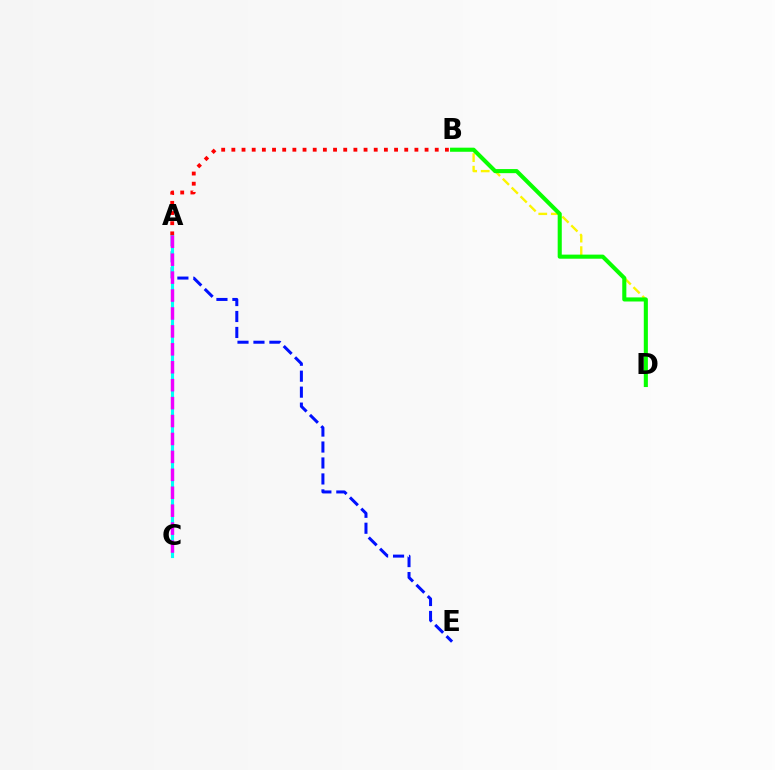{('A', 'E'): [{'color': '#0010ff', 'line_style': 'dashed', 'thickness': 2.17}], ('B', 'D'): [{'color': '#fcf500', 'line_style': 'dashed', 'thickness': 1.7}, {'color': '#08ff00', 'line_style': 'solid', 'thickness': 2.95}], ('A', 'C'): [{'color': '#00fff6', 'line_style': 'solid', 'thickness': 2.25}, {'color': '#ee00ff', 'line_style': 'dashed', 'thickness': 2.44}], ('A', 'B'): [{'color': '#ff0000', 'line_style': 'dotted', 'thickness': 2.76}]}